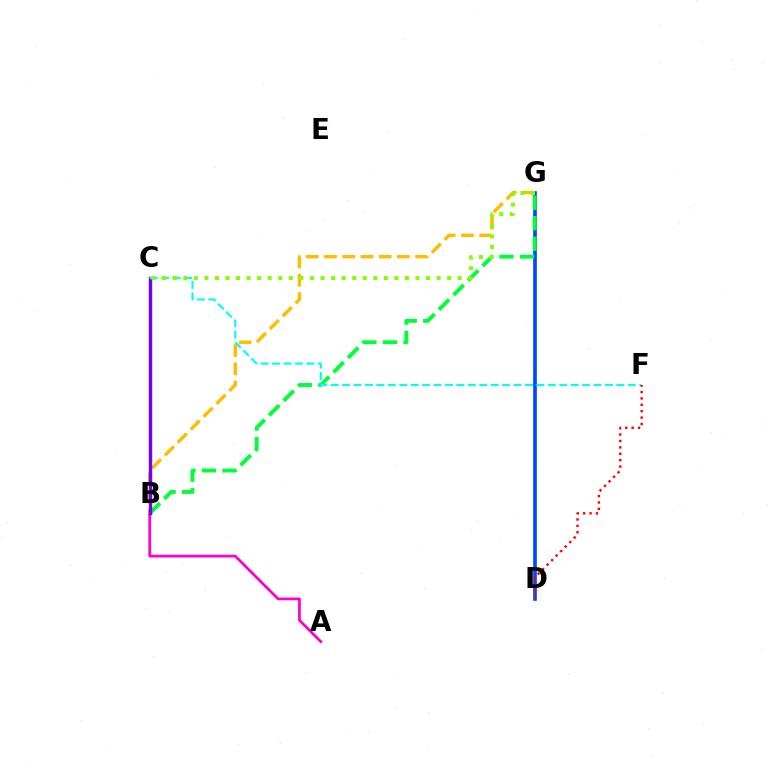{('D', 'G'): [{'color': '#004bff', 'line_style': 'solid', 'thickness': 2.66}], ('A', 'B'): [{'color': '#ff00cf', 'line_style': 'solid', 'thickness': 1.98}], ('B', 'G'): [{'color': '#00ff39', 'line_style': 'dashed', 'thickness': 2.79}, {'color': '#ffbd00', 'line_style': 'dashed', 'thickness': 2.48}], ('B', 'C'): [{'color': '#7200ff', 'line_style': 'solid', 'thickness': 2.46}], ('C', 'F'): [{'color': '#00fff6', 'line_style': 'dashed', 'thickness': 1.55}], ('D', 'F'): [{'color': '#ff0000', 'line_style': 'dotted', 'thickness': 1.74}], ('C', 'G'): [{'color': '#84ff00', 'line_style': 'dotted', 'thickness': 2.87}]}